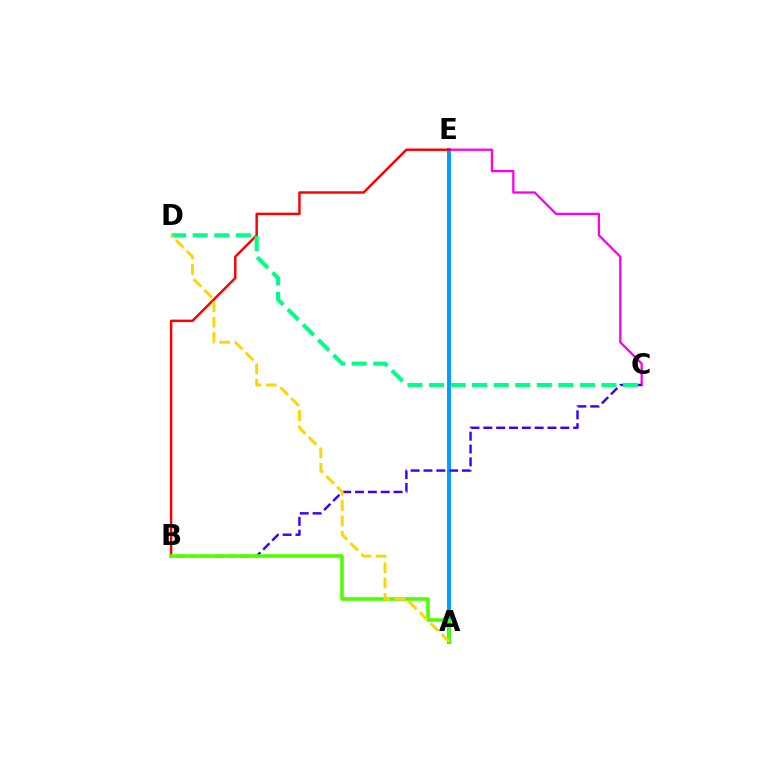{('A', 'E'): [{'color': '#009eff', 'line_style': 'solid', 'thickness': 2.84}], ('C', 'E'): [{'color': '#ff00ed', 'line_style': 'solid', 'thickness': 1.66}], ('B', 'C'): [{'color': '#3700ff', 'line_style': 'dashed', 'thickness': 1.74}], ('B', 'E'): [{'color': '#ff0000', 'line_style': 'solid', 'thickness': 1.77}], ('A', 'B'): [{'color': '#4fff00', 'line_style': 'solid', 'thickness': 2.58}], ('C', 'D'): [{'color': '#00ff86', 'line_style': 'dashed', 'thickness': 2.93}], ('A', 'D'): [{'color': '#ffd500', 'line_style': 'dashed', 'thickness': 2.09}]}